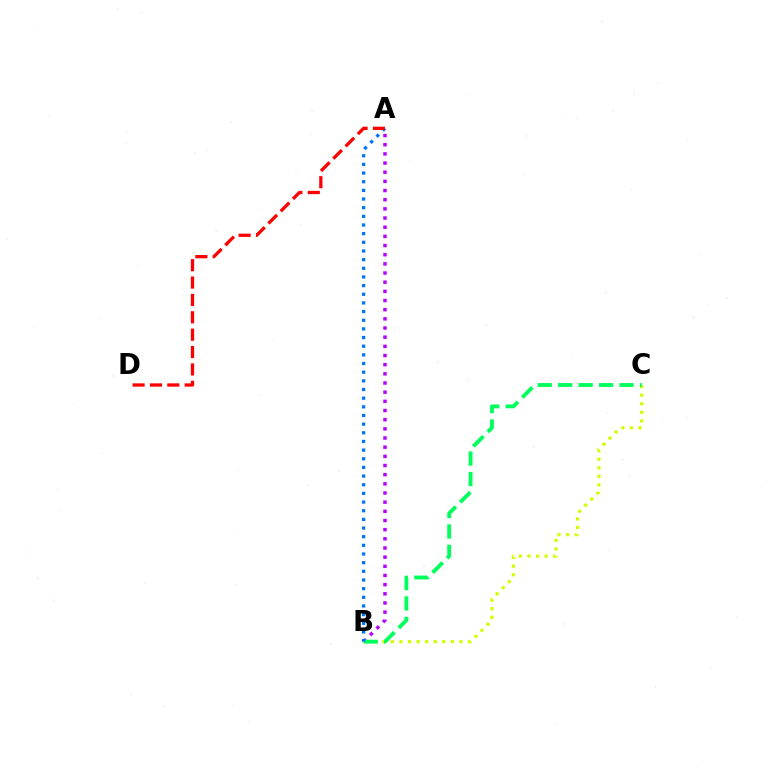{('A', 'B'): [{'color': '#b900ff', 'line_style': 'dotted', 'thickness': 2.49}, {'color': '#0074ff', 'line_style': 'dotted', 'thickness': 2.35}], ('B', 'C'): [{'color': '#d1ff00', 'line_style': 'dotted', 'thickness': 2.33}, {'color': '#00ff5c', 'line_style': 'dashed', 'thickness': 2.78}], ('A', 'D'): [{'color': '#ff0000', 'line_style': 'dashed', 'thickness': 2.36}]}